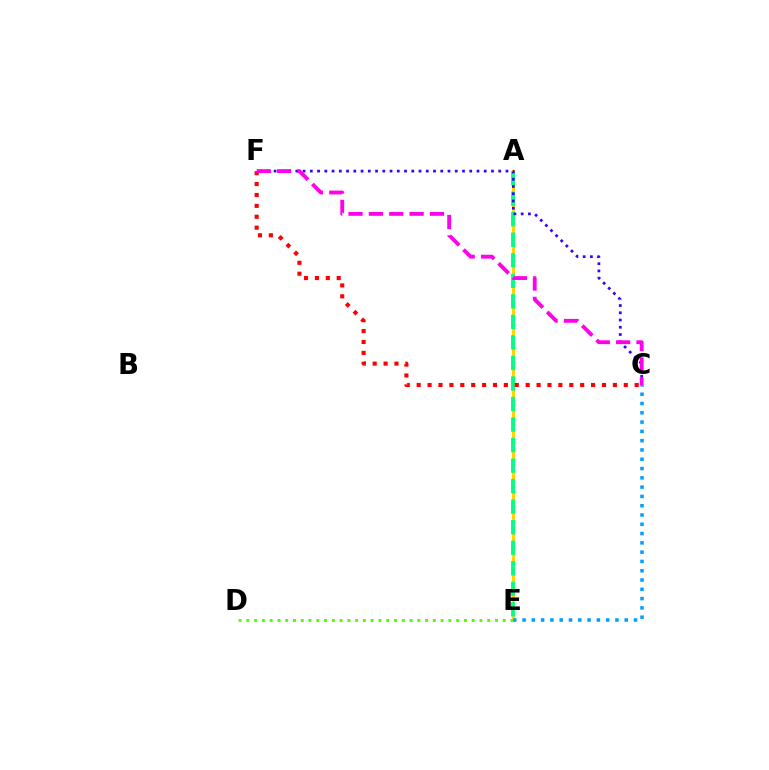{('A', 'E'): [{'color': '#ffd500', 'line_style': 'solid', 'thickness': 2.15}, {'color': '#00ff86', 'line_style': 'dashed', 'thickness': 2.79}], ('C', 'E'): [{'color': '#009eff', 'line_style': 'dotted', 'thickness': 2.52}], ('D', 'E'): [{'color': '#4fff00', 'line_style': 'dotted', 'thickness': 2.11}], ('C', 'F'): [{'color': '#3700ff', 'line_style': 'dotted', 'thickness': 1.97}, {'color': '#ff0000', 'line_style': 'dotted', 'thickness': 2.96}, {'color': '#ff00ed', 'line_style': 'dashed', 'thickness': 2.76}]}